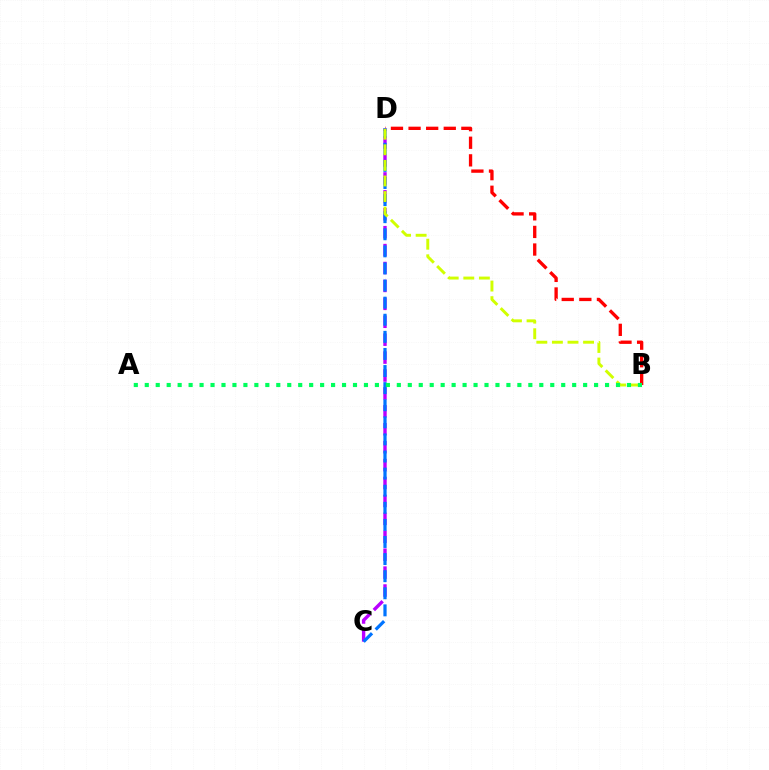{('B', 'D'): [{'color': '#ff0000', 'line_style': 'dashed', 'thickness': 2.39}, {'color': '#d1ff00', 'line_style': 'dashed', 'thickness': 2.12}], ('C', 'D'): [{'color': '#b900ff', 'line_style': 'dashed', 'thickness': 2.43}, {'color': '#0074ff', 'line_style': 'dashed', 'thickness': 2.32}], ('A', 'B'): [{'color': '#00ff5c', 'line_style': 'dotted', 'thickness': 2.98}]}